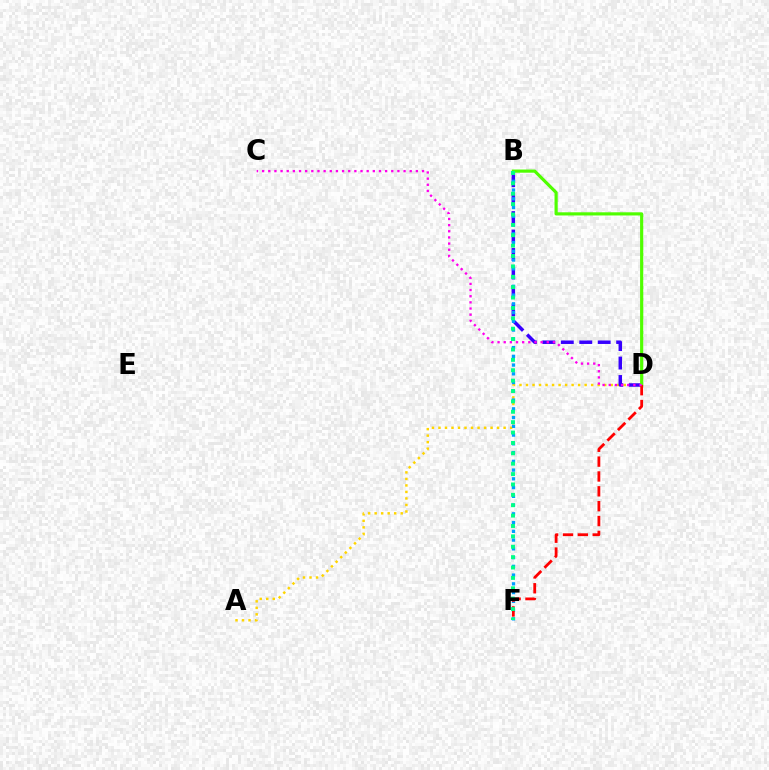{('A', 'D'): [{'color': '#ffd500', 'line_style': 'dotted', 'thickness': 1.77}], ('B', 'D'): [{'color': '#3700ff', 'line_style': 'dashed', 'thickness': 2.51}, {'color': '#4fff00', 'line_style': 'solid', 'thickness': 2.28}], ('B', 'F'): [{'color': '#009eff', 'line_style': 'dotted', 'thickness': 2.38}, {'color': '#00ff86', 'line_style': 'dotted', 'thickness': 2.82}], ('D', 'F'): [{'color': '#ff0000', 'line_style': 'dashed', 'thickness': 2.02}], ('C', 'D'): [{'color': '#ff00ed', 'line_style': 'dotted', 'thickness': 1.67}]}